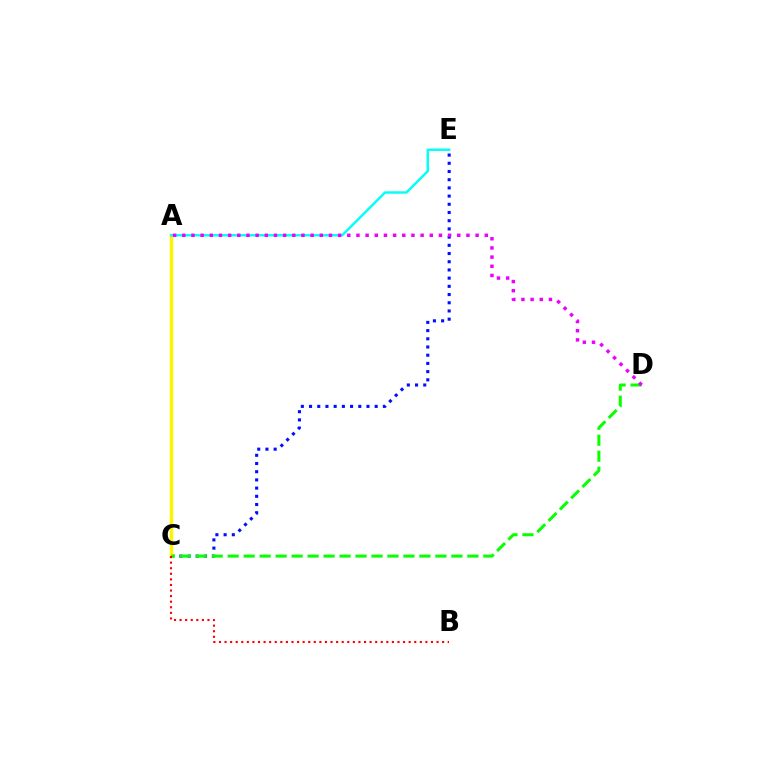{('C', 'E'): [{'color': '#0010ff', 'line_style': 'dotted', 'thickness': 2.23}], ('A', 'C'): [{'color': '#fcf500', 'line_style': 'solid', 'thickness': 2.49}], ('A', 'E'): [{'color': '#00fff6', 'line_style': 'solid', 'thickness': 1.73}], ('C', 'D'): [{'color': '#08ff00', 'line_style': 'dashed', 'thickness': 2.17}], ('B', 'C'): [{'color': '#ff0000', 'line_style': 'dotted', 'thickness': 1.52}], ('A', 'D'): [{'color': '#ee00ff', 'line_style': 'dotted', 'thickness': 2.49}]}